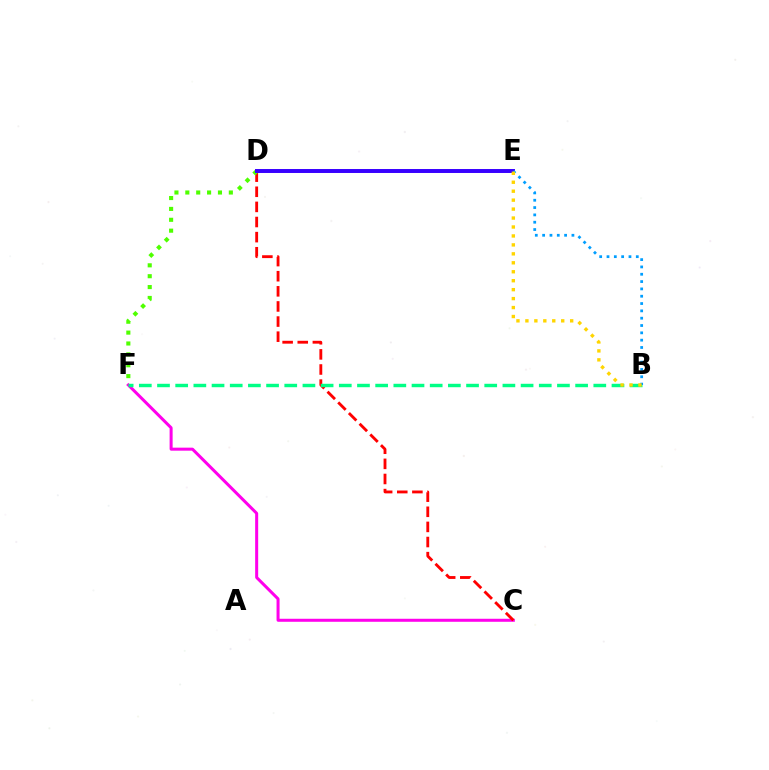{('C', 'F'): [{'color': '#ff00ed', 'line_style': 'solid', 'thickness': 2.17}], ('C', 'D'): [{'color': '#ff0000', 'line_style': 'dashed', 'thickness': 2.05}], ('B', 'F'): [{'color': '#00ff86', 'line_style': 'dashed', 'thickness': 2.47}], ('D', 'F'): [{'color': '#4fff00', 'line_style': 'dotted', 'thickness': 2.96}], ('D', 'E'): [{'color': '#3700ff', 'line_style': 'solid', 'thickness': 2.84}], ('B', 'E'): [{'color': '#009eff', 'line_style': 'dotted', 'thickness': 1.99}, {'color': '#ffd500', 'line_style': 'dotted', 'thickness': 2.43}]}